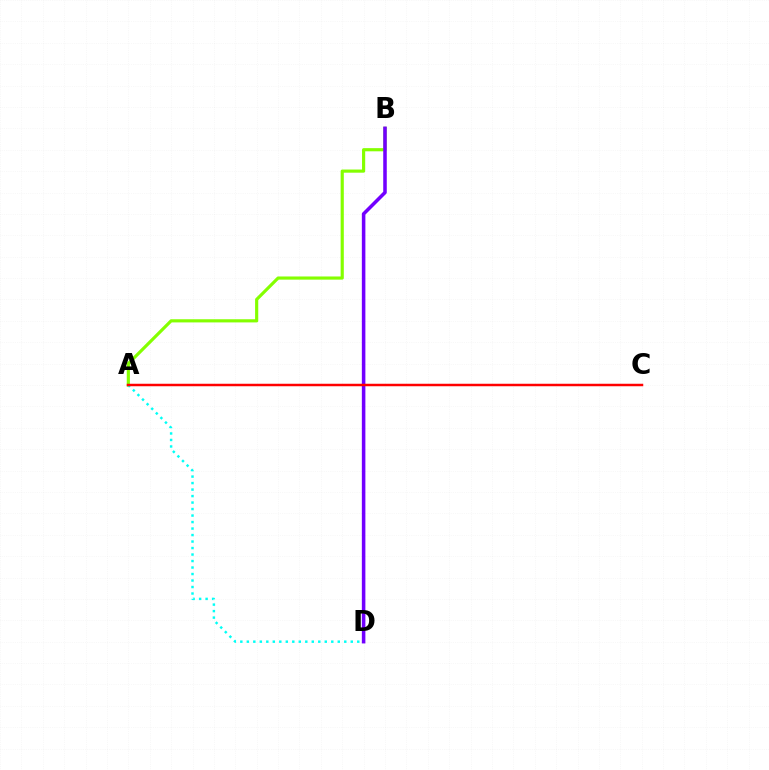{('A', 'B'): [{'color': '#84ff00', 'line_style': 'solid', 'thickness': 2.28}], ('A', 'D'): [{'color': '#00fff6', 'line_style': 'dotted', 'thickness': 1.77}], ('B', 'D'): [{'color': '#7200ff', 'line_style': 'solid', 'thickness': 2.55}], ('A', 'C'): [{'color': '#ff0000', 'line_style': 'solid', 'thickness': 1.79}]}